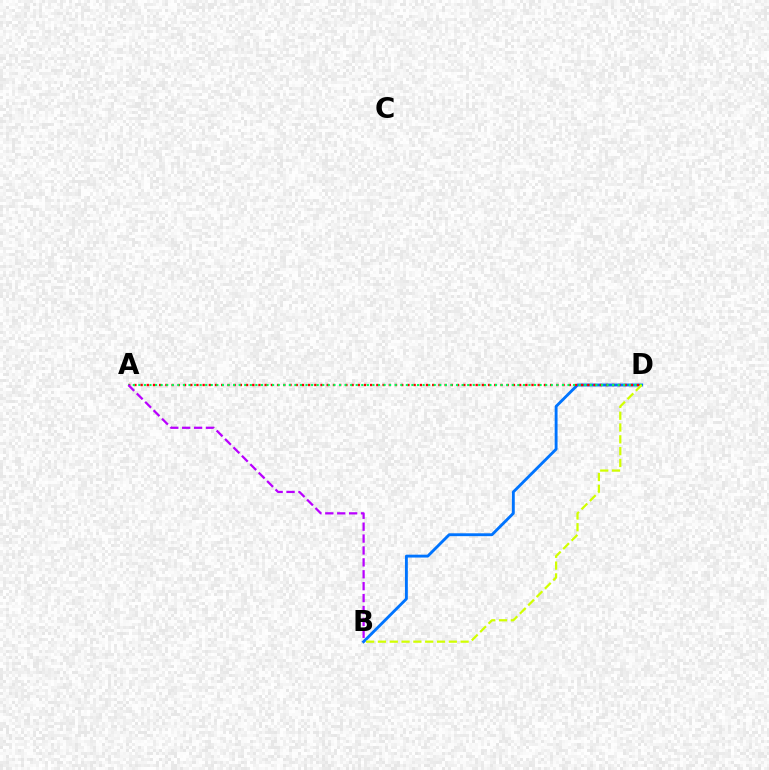{('B', 'D'): [{'color': '#0074ff', 'line_style': 'solid', 'thickness': 2.06}, {'color': '#d1ff00', 'line_style': 'dashed', 'thickness': 1.6}], ('A', 'D'): [{'color': '#ff0000', 'line_style': 'dotted', 'thickness': 1.69}, {'color': '#00ff5c', 'line_style': 'dotted', 'thickness': 1.51}], ('A', 'B'): [{'color': '#b900ff', 'line_style': 'dashed', 'thickness': 1.62}]}